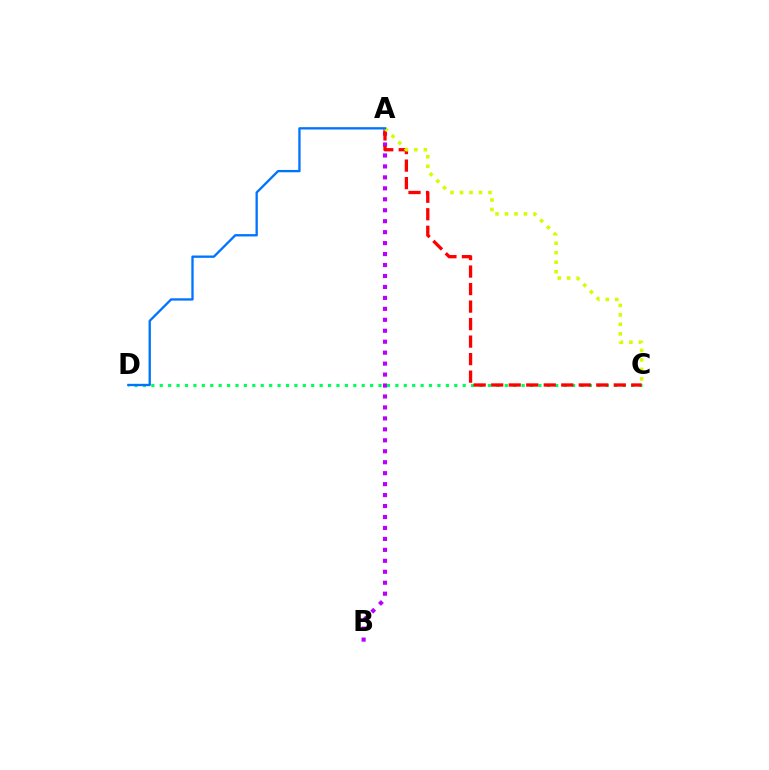{('A', 'B'): [{'color': '#b900ff', 'line_style': 'dotted', 'thickness': 2.98}], ('C', 'D'): [{'color': '#00ff5c', 'line_style': 'dotted', 'thickness': 2.29}], ('A', 'C'): [{'color': '#ff0000', 'line_style': 'dashed', 'thickness': 2.38}, {'color': '#d1ff00', 'line_style': 'dotted', 'thickness': 2.58}], ('A', 'D'): [{'color': '#0074ff', 'line_style': 'solid', 'thickness': 1.67}]}